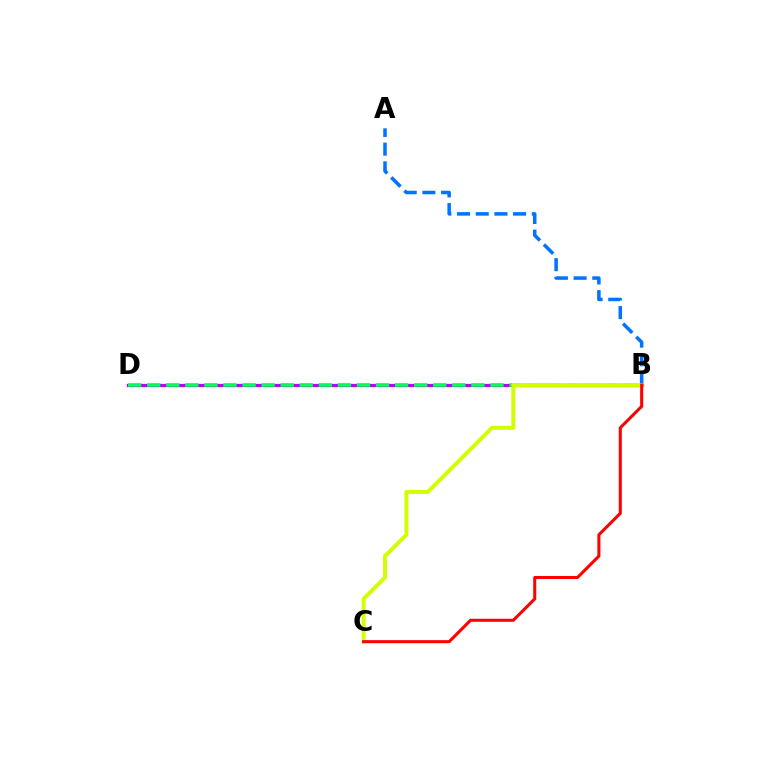{('A', 'B'): [{'color': '#0074ff', 'line_style': 'dashed', 'thickness': 2.54}], ('B', 'D'): [{'color': '#b900ff', 'line_style': 'solid', 'thickness': 2.34}, {'color': '#00ff5c', 'line_style': 'dashed', 'thickness': 2.59}], ('B', 'C'): [{'color': '#d1ff00', 'line_style': 'solid', 'thickness': 2.85}, {'color': '#ff0000', 'line_style': 'solid', 'thickness': 2.19}]}